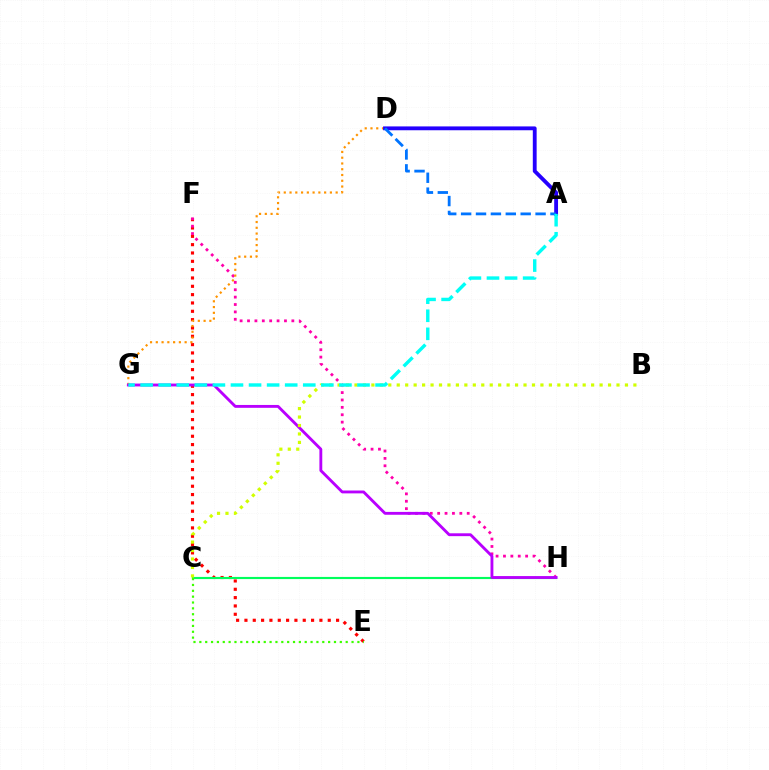{('E', 'F'): [{'color': '#ff0000', 'line_style': 'dotted', 'thickness': 2.26}], ('F', 'H'): [{'color': '#ff00ac', 'line_style': 'dotted', 'thickness': 2.01}], ('C', 'H'): [{'color': '#00ff5c', 'line_style': 'solid', 'thickness': 1.55}], ('D', 'G'): [{'color': '#ff9400', 'line_style': 'dotted', 'thickness': 1.57}], ('A', 'D'): [{'color': '#2500ff', 'line_style': 'solid', 'thickness': 2.76}, {'color': '#0074ff', 'line_style': 'dashed', 'thickness': 2.02}], ('C', 'E'): [{'color': '#3dff00', 'line_style': 'dotted', 'thickness': 1.59}], ('G', 'H'): [{'color': '#b900ff', 'line_style': 'solid', 'thickness': 2.06}], ('B', 'C'): [{'color': '#d1ff00', 'line_style': 'dotted', 'thickness': 2.3}], ('A', 'G'): [{'color': '#00fff6', 'line_style': 'dashed', 'thickness': 2.46}]}